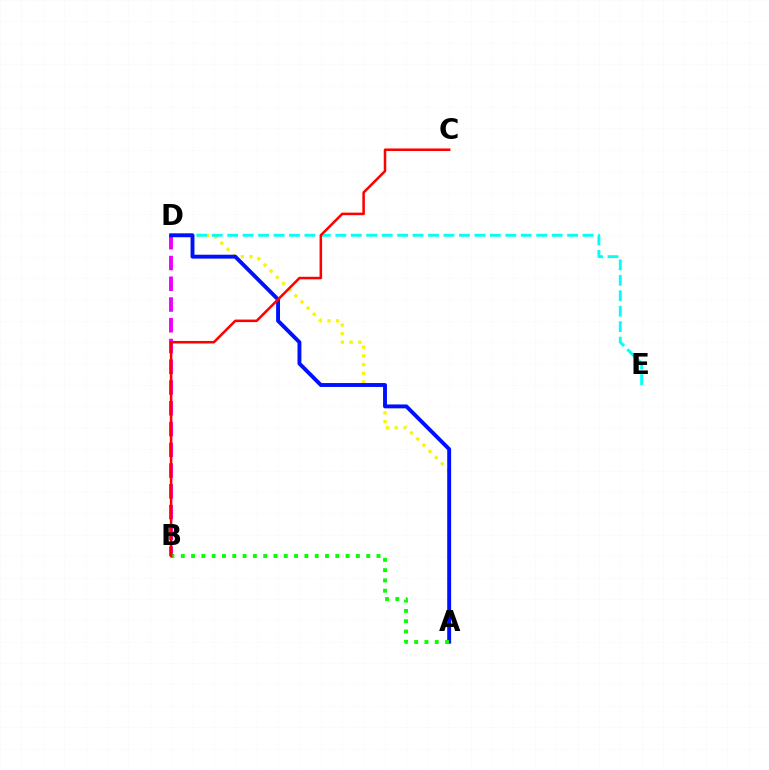{('B', 'D'): [{'color': '#ee00ff', 'line_style': 'dashed', 'thickness': 2.82}], ('A', 'D'): [{'color': '#fcf500', 'line_style': 'dotted', 'thickness': 2.37}, {'color': '#0010ff', 'line_style': 'solid', 'thickness': 2.81}], ('D', 'E'): [{'color': '#00fff6', 'line_style': 'dashed', 'thickness': 2.1}], ('A', 'B'): [{'color': '#08ff00', 'line_style': 'dotted', 'thickness': 2.8}], ('B', 'C'): [{'color': '#ff0000', 'line_style': 'solid', 'thickness': 1.83}]}